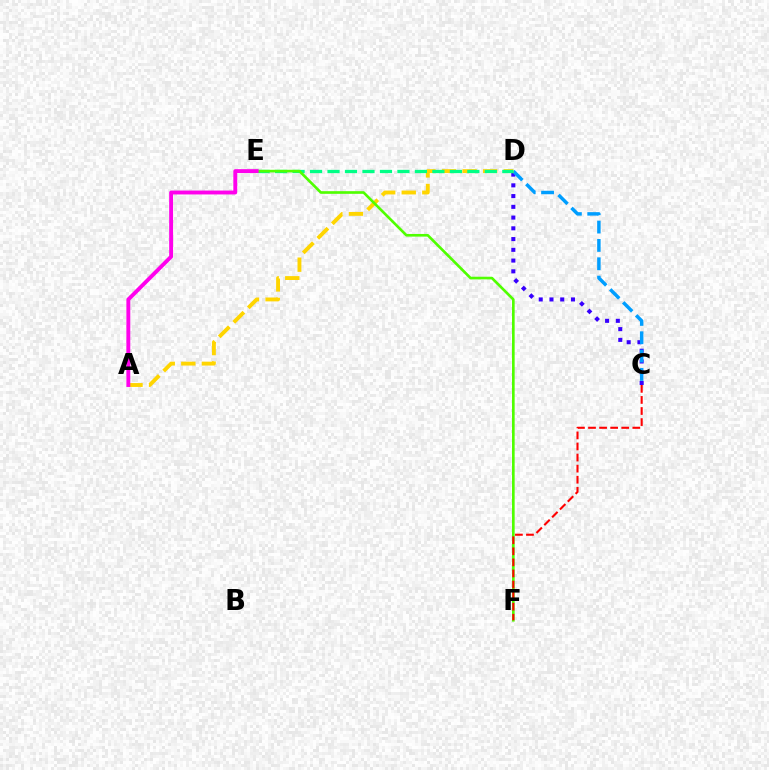{('C', 'D'): [{'color': '#3700ff', 'line_style': 'dotted', 'thickness': 2.92}, {'color': '#009eff', 'line_style': 'dashed', 'thickness': 2.49}], ('A', 'D'): [{'color': '#ffd500', 'line_style': 'dashed', 'thickness': 2.79}], ('D', 'E'): [{'color': '#00ff86', 'line_style': 'dashed', 'thickness': 2.37}], ('E', 'F'): [{'color': '#4fff00', 'line_style': 'solid', 'thickness': 1.9}], ('C', 'F'): [{'color': '#ff0000', 'line_style': 'dashed', 'thickness': 1.5}], ('A', 'E'): [{'color': '#ff00ed', 'line_style': 'solid', 'thickness': 2.8}]}